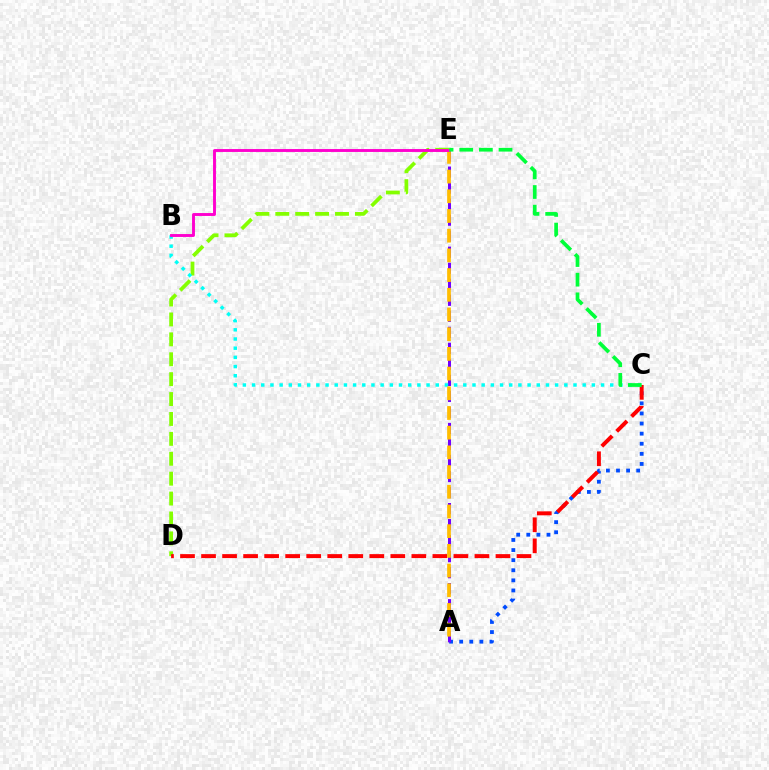{('D', 'E'): [{'color': '#84ff00', 'line_style': 'dashed', 'thickness': 2.7}], ('A', 'C'): [{'color': '#004bff', 'line_style': 'dotted', 'thickness': 2.74}], ('A', 'E'): [{'color': '#7200ff', 'line_style': 'dashed', 'thickness': 2.18}, {'color': '#ffbd00', 'line_style': 'dashed', 'thickness': 2.68}], ('C', 'D'): [{'color': '#ff0000', 'line_style': 'dashed', 'thickness': 2.86}], ('B', 'C'): [{'color': '#00fff6', 'line_style': 'dotted', 'thickness': 2.5}], ('B', 'E'): [{'color': '#ff00cf', 'line_style': 'solid', 'thickness': 2.09}], ('C', 'E'): [{'color': '#00ff39', 'line_style': 'dashed', 'thickness': 2.67}]}